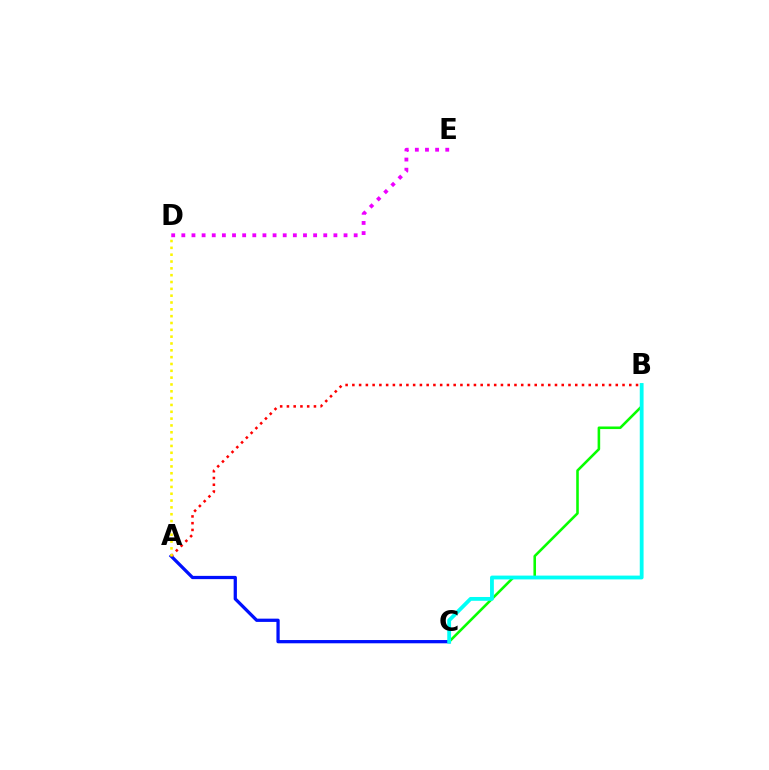{('A', 'C'): [{'color': '#0010ff', 'line_style': 'solid', 'thickness': 2.35}], ('D', 'E'): [{'color': '#ee00ff', 'line_style': 'dotted', 'thickness': 2.75}], ('B', 'C'): [{'color': '#08ff00', 'line_style': 'solid', 'thickness': 1.86}, {'color': '#00fff6', 'line_style': 'solid', 'thickness': 2.75}], ('A', 'B'): [{'color': '#ff0000', 'line_style': 'dotted', 'thickness': 1.84}], ('A', 'D'): [{'color': '#fcf500', 'line_style': 'dotted', 'thickness': 1.86}]}